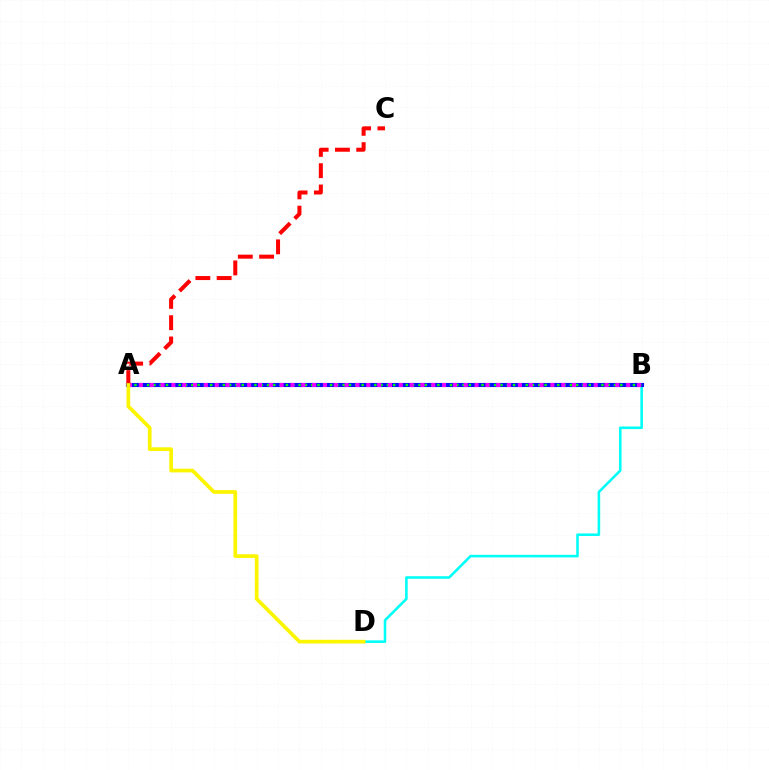{('B', 'D'): [{'color': '#00fff6', 'line_style': 'solid', 'thickness': 1.85}], ('A', 'B'): [{'color': '#0010ff', 'line_style': 'solid', 'thickness': 2.97}, {'color': '#08ff00', 'line_style': 'dotted', 'thickness': 1.71}, {'color': '#ee00ff', 'line_style': 'dotted', 'thickness': 2.94}], ('A', 'C'): [{'color': '#ff0000', 'line_style': 'dashed', 'thickness': 2.89}], ('A', 'D'): [{'color': '#fcf500', 'line_style': 'solid', 'thickness': 2.67}]}